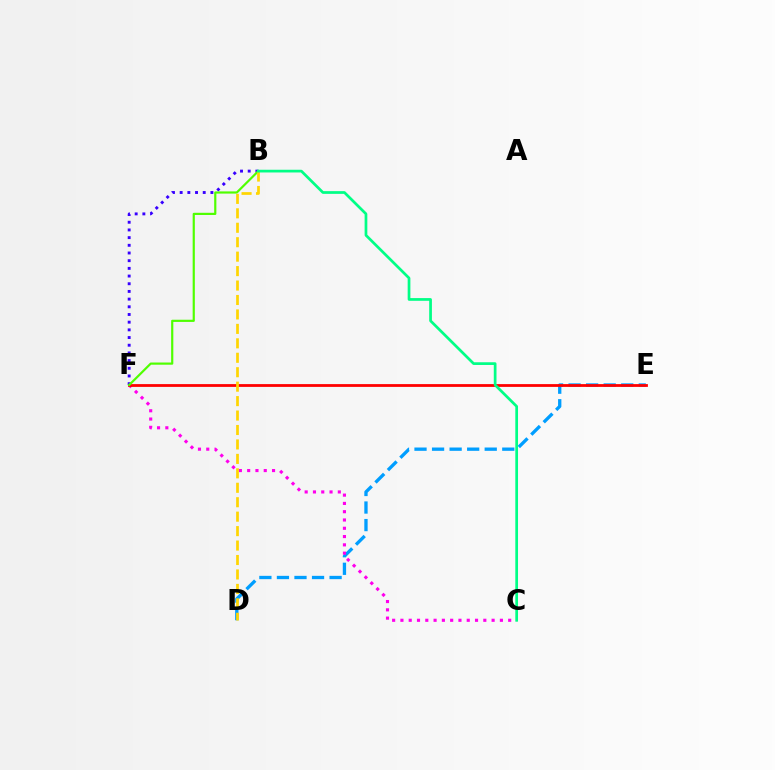{('D', 'E'): [{'color': '#009eff', 'line_style': 'dashed', 'thickness': 2.38}], ('C', 'F'): [{'color': '#ff00ed', 'line_style': 'dotted', 'thickness': 2.25}], ('E', 'F'): [{'color': '#ff0000', 'line_style': 'solid', 'thickness': 2.01}], ('B', 'F'): [{'color': '#3700ff', 'line_style': 'dotted', 'thickness': 2.09}, {'color': '#4fff00', 'line_style': 'solid', 'thickness': 1.58}], ('B', 'D'): [{'color': '#ffd500', 'line_style': 'dashed', 'thickness': 1.96}], ('B', 'C'): [{'color': '#00ff86', 'line_style': 'solid', 'thickness': 1.96}]}